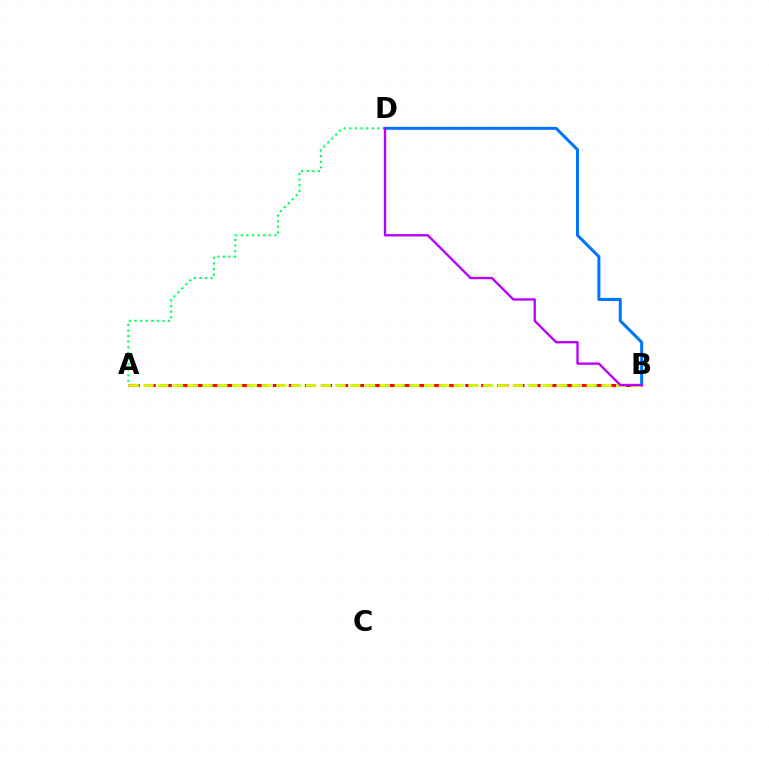{('A', 'B'): [{'color': '#ff0000', 'line_style': 'dashed', 'thickness': 2.18}, {'color': '#d1ff00', 'line_style': 'dashed', 'thickness': 2.01}], ('A', 'D'): [{'color': '#00ff5c', 'line_style': 'dotted', 'thickness': 1.52}], ('B', 'D'): [{'color': '#0074ff', 'line_style': 'solid', 'thickness': 2.15}, {'color': '#b900ff', 'line_style': 'solid', 'thickness': 1.69}]}